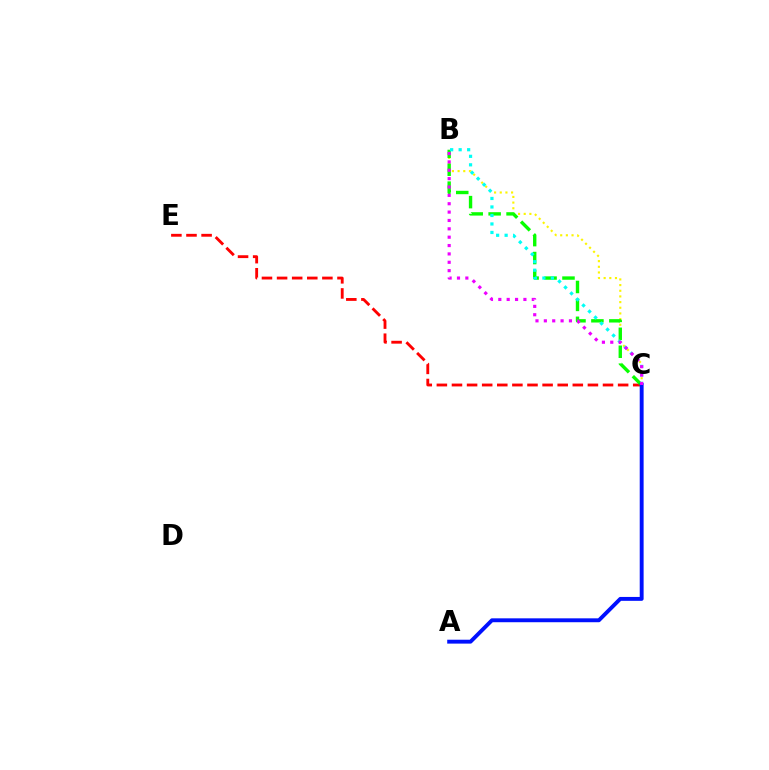{('B', 'C'): [{'color': '#fcf500', 'line_style': 'dotted', 'thickness': 1.54}, {'color': '#08ff00', 'line_style': 'dashed', 'thickness': 2.44}, {'color': '#00fff6', 'line_style': 'dotted', 'thickness': 2.31}, {'color': '#ee00ff', 'line_style': 'dotted', 'thickness': 2.27}], ('C', 'E'): [{'color': '#ff0000', 'line_style': 'dashed', 'thickness': 2.05}], ('A', 'C'): [{'color': '#0010ff', 'line_style': 'solid', 'thickness': 2.8}]}